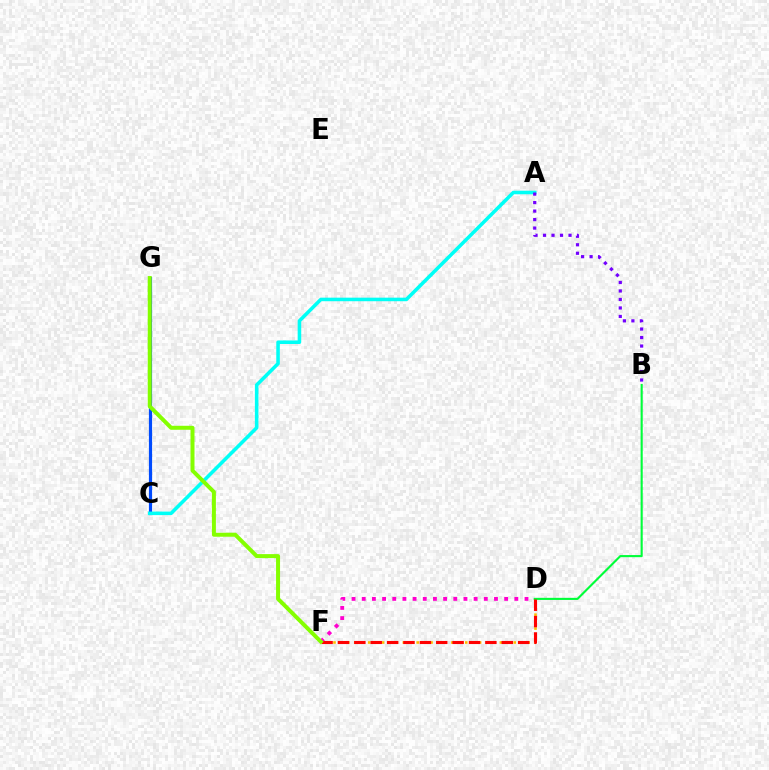{('C', 'G'): [{'color': '#004bff', 'line_style': 'solid', 'thickness': 2.29}], ('D', 'F'): [{'color': '#ffbd00', 'line_style': 'dotted', 'thickness': 1.88}, {'color': '#ff00cf', 'line_style': 'dotted', 'thickness': 2.76}, {'color': '#ff0000', 'line_style': 'dashed', 'thickness': 2.23}], ('A', 'C'): [{'color': '#00fff6', 'line_style': 'solid', 'thickness': 2.56}], ('B', 'D'): [{'color': '#00ff39', 'line_style': 'solid', 'thickness': 1.52}], ('A', 'B'): [{'color': '#7200ff', 'line_style': 'dotted', 'thickness': 2.31}], ('F', 'G'): [{'color': '#84ff00', 'line_style': 'solid', 'thickness': 2.88}]}